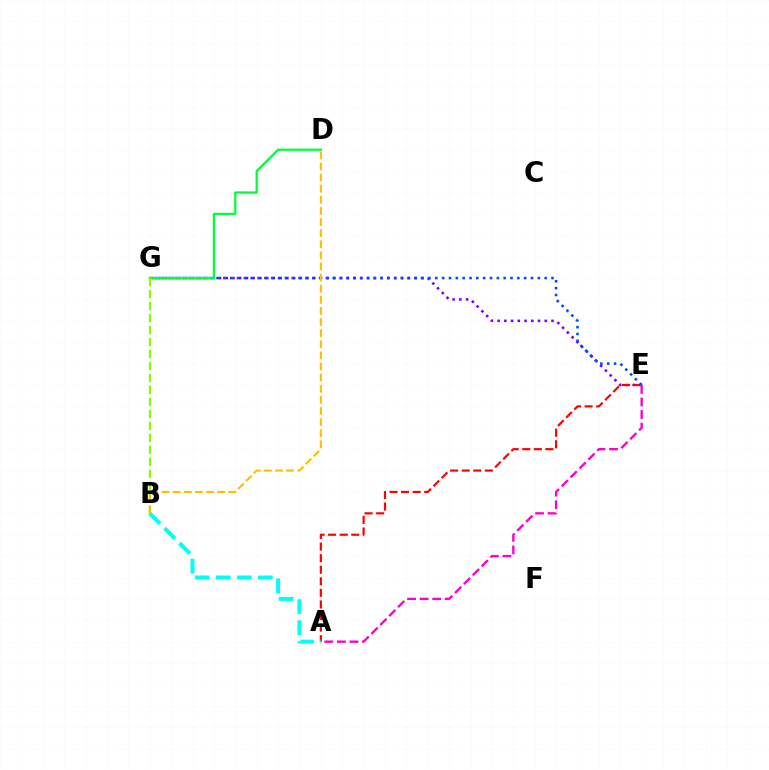{('E', 'G'): [{'color': '#7200ff', 'line_style': 'dotted', 'thickness': 1.83}, {'color': '#004bff', 'line_style': 'dotted', 'thickness': 1.86}], ('A', 'E'): [{'color': '#ff0000', 'line_style': 'dashed', 'thickness': 1.57}, {'color': '#ff00cf', 'line_style': 'dashed', 'thickness': 1.71}], ('D', 'G'): [{'color': '#00ff39', 'line_style': 'solid', 'thickness': 1.62}], ('A', 'B'): [{'color': '#00fff6', 'line_style': 'dashed', 'thickness': 2.86}], ('B', 'G'): [{'color': '#84ff00', 'line_style': 'dashed', 'thickness': 1.63}], ('B', 'D'): [{'color': '#ffbd00', 'line_style': 'dashed', 'thickness': 1.51}]}